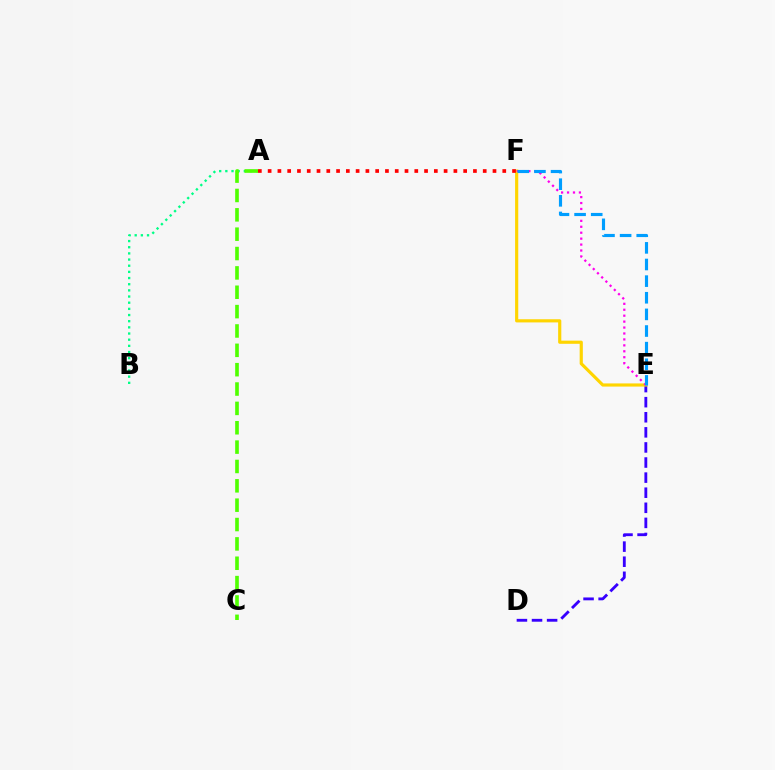{('D', 'E'): [{'color': '#3700ff', 'line_style': 'dashed', 'thickness': 2.05}], ('A', 'B'): [{'color': '#00ff86', 'line_style': 'dotted', 'thickness': 1.67}], ('E', 'F'): [{'color': '#ffd500', 'line_style': 'solid', 'thickness': 2.28}, {'color': '#ff00ed', 'line_style': 'dotted', 'thickness': 1.61}, {'color': '#009eff', 'line_style': 'dashed', 'thickness': 2.26}], ('A', 'C'): [{'color': '#4fff00', 'line_style': 'dashed', 'thickness': 2.63}], ('A', 'F'): [{'color': '#ff0000', 'line_style': 'dotted', 'thickness': 2.66}]}